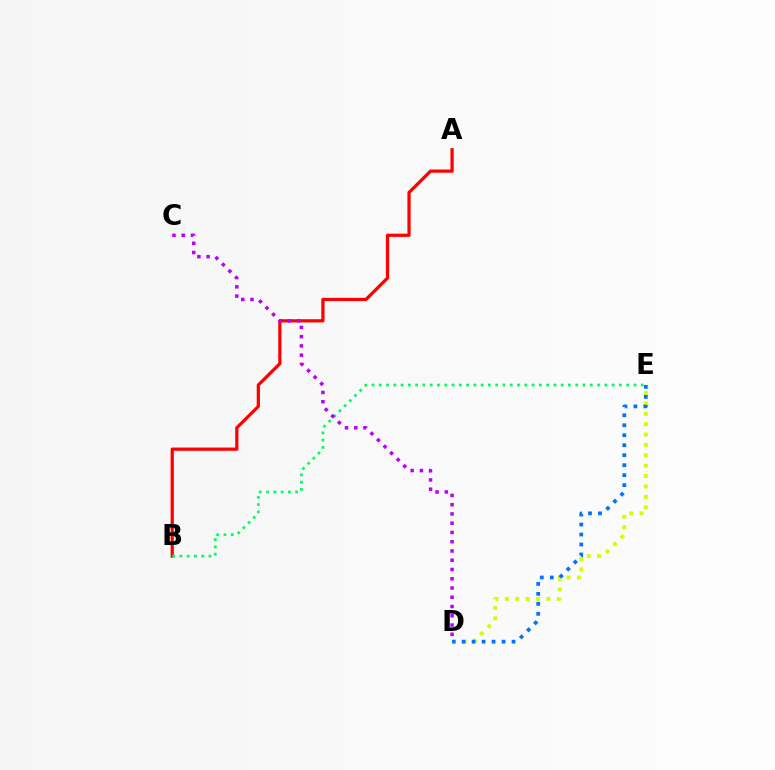{('A', 'B'): [{'color': '#ff0000', 'line_style': 'solid', 'thickness': 2.32}], ('D', 'E'): [{'color': '#d1ff00', 'line_style': 'dotted', 'thickness': 2.82}, {'color': '#0074ff', 'line_style': 'dotted', 'thickness': 2.71}], ('B', 'E'): [{'color': '#00ff5c', 'line_style': 'dotted', 'thickness': 1.98}], ('C', 'D'): [{'color': '#b900ff', 'line_style': 'dotted', 'thickness': 2.52}]}